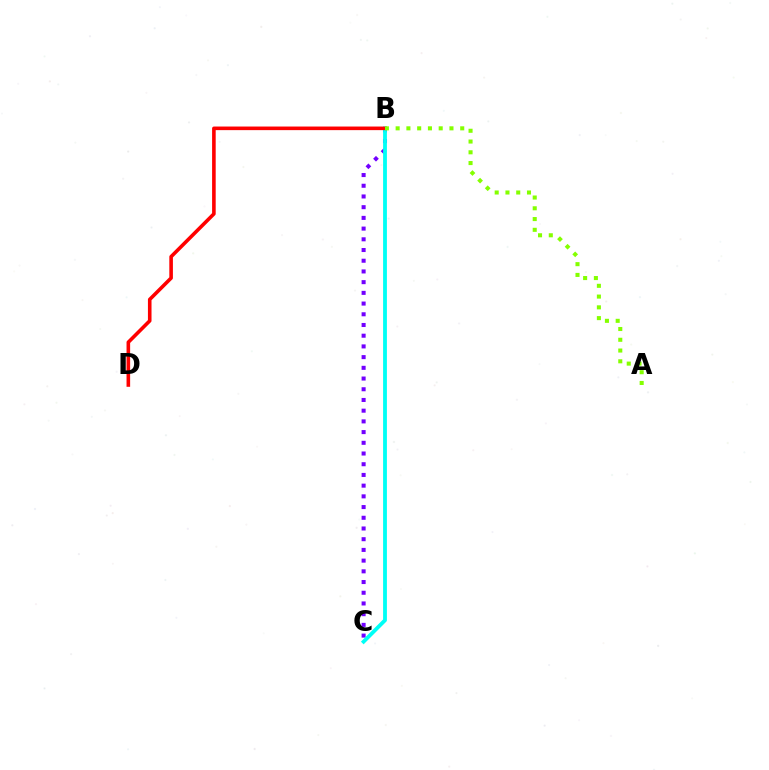{('B', 'C'): [{'color': '#7200ff', 'line_style': 'dotted', 'thickness': 2.91}, {'color': '#00fff6', 'line_style': 'solid', 'thickness': 2.74}], ('B', 'D'): [{'color': '#ff0000', 'line_style': 'solid', 'thickness': 2.59}], ('A', 'B'): [{'color': '#84ff00', 'line_style': 'dotted', 'thickness': 2.92}]}